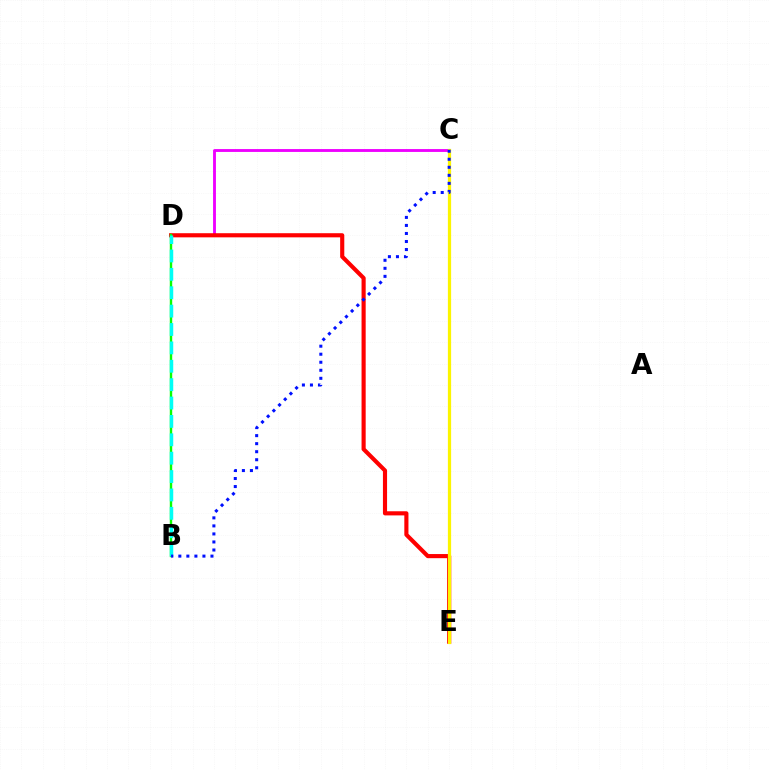{('C', 'D'): [{'color': '#ee00ff', 'line_style': 'solid', 'thickness': 2.06}], ('D', 'E'): [{'color': '#ff0000', 'line_style': 'solid', 'thickness': 2.97}], ('C', 'E'): [{'color': '#fcf500', 'line_style': 'solid', 'thickness': 2.33}], ('B', 'D'): [{'color': '#08ff00', 'line_style': 'solid', 'thickness': 1.74}, {'color': '#00fff6', 'line_style': 'dashed', 'thickness': 2.5}], ('B', 'C'): [{'color': '#0010ff', 'line_style': 'dotted', 'thickness': 2.18}]}